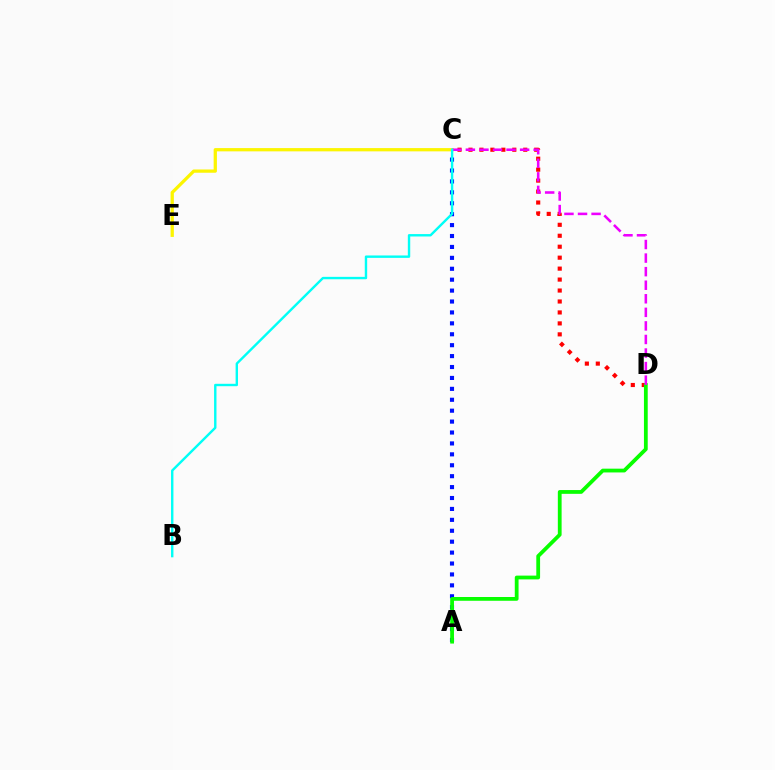{('A', 'C'): [{'color': '#0010ff', 'line_style': 'dotted', 'thickness': 2.97}], ('C', 'D'): [{'color': '#ff0000', 'line_style': 'dotted', 'thickness': 2.98}, {'color': '#ee00ff', 'line_style': 'dashed', 'thickness': 1.84}], ('C', 'E'): [{'color': '#fcf500', 'line_style': 'solid', 'thickness': 2.35}], ('A', 'D'): [{'color': '#08ff00', 'line_style': 'solid', 'thickness': 2.72}], ('B', 'C'): [{'color': '#00fff6', 'line_style': 'solid', 'thickness': 1.73}]}